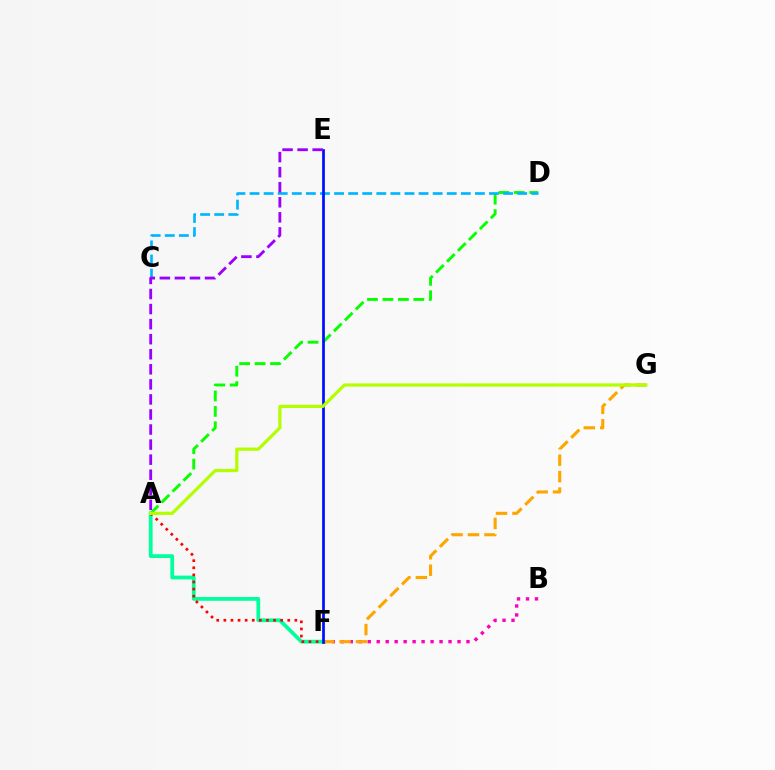{('B', 'F'): [{'color': '#ff00bd', 'line_style': 'dotted', 'thickness': 2.44}], ('A', 'D'): [{'color': '#08ff00', 'line_style': 'dashed', 'thickness': 2.1}], ('A', 'F'): [{'color': '#00ff9d', 'line_style': 'solid', 'thickness': 2.72}, {'color': '#ff0000', 'line_style': 'dotted', 'thickness': 1.93}], ('C', 'D'): [{'color': '#00b5ff', 'line_style': 'dashed', 'thickness': 1.91}], ('F', 'G'): [{'color': '#ffa500', 'line_style': 'dashed', 'thickness': 2.24}], ('E', 'F'): [{'color': '#0010ff', 'line_style': 'solid', 'thickness': 1.97}], ('A', 'E'): [{'color': '#9b00ff', 'line_style': 'dashed', 'thickness': 2.05}], ('A', 'G'): [{'color': '#b3ff00', 'line_style': 'solid', 'thickness': 2.32}]}